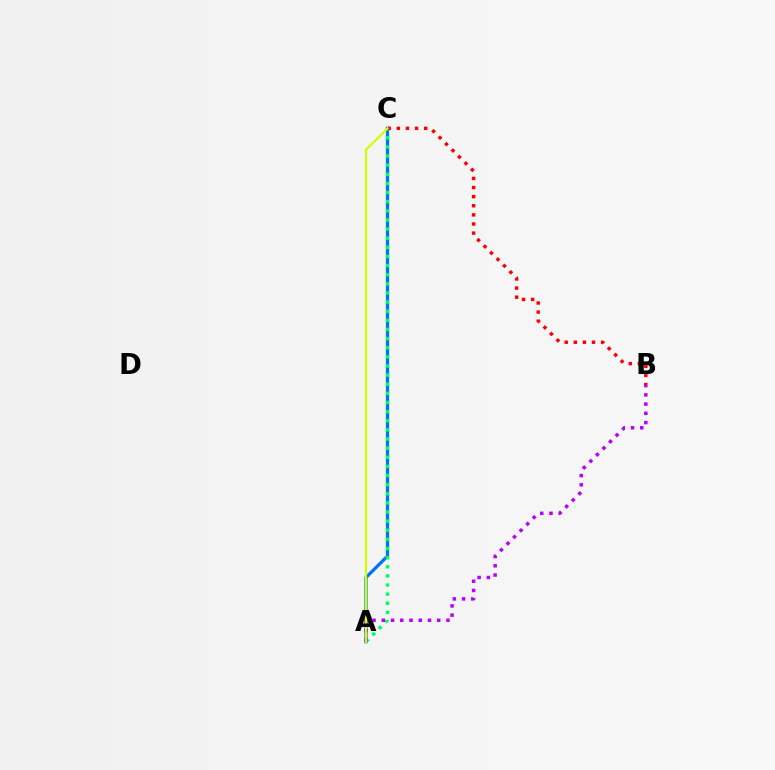{('A', 'C'): [{'color': '#0074ff', 'line_style': 'solid', 'thickness': 2.35}, {'color': '#00ff5c', 'line_style': 'dotted', 'thickness': 2.48}, {'color': '#d1ff00', 'line_style': 'solid', 'thickness': 1.62}], ('A', 'B'): [{'color': '#b900ff', 'line_style': 'dotted', 'thickness': 2.51}], ('B', 'C'): [{'color': '#ff0000', 'line_style': 'dotted', 'thickness': 2.48}]}